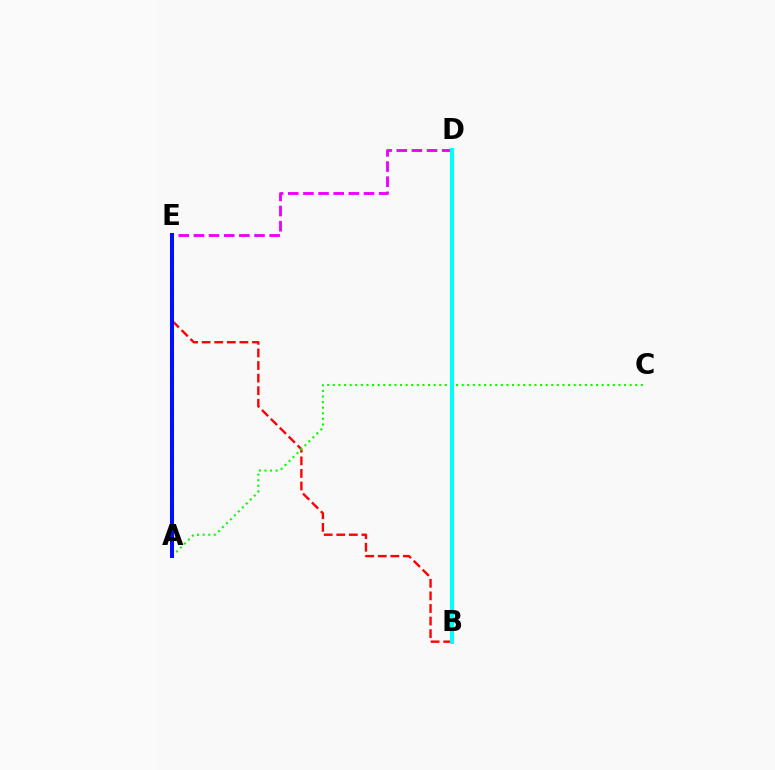{('B', 'E'): [{'color': '#ff0000', 'line_style': 'dashed', 'thickness': 1.71}], ('A', 'C'): [{'color': '#08ff00', 'line_style': 'dotted', 'thickness': 1.52}], ('A', 'E'): [{'color': '#fcf500', 'line_style': 'dashed', 'thickness': 2.3}, {'color': '#0010ff', 'line_style': 'solid', 'thickness': 2.9}], ('D', 'E'): [{'color': '#ee00ff', 'line_style': 'dashed', 'thickness': 2.06}], ('B', 'D'): [{'color': '#00fff6', 'line_style': 'solid', 'thickness': 2.95}]}